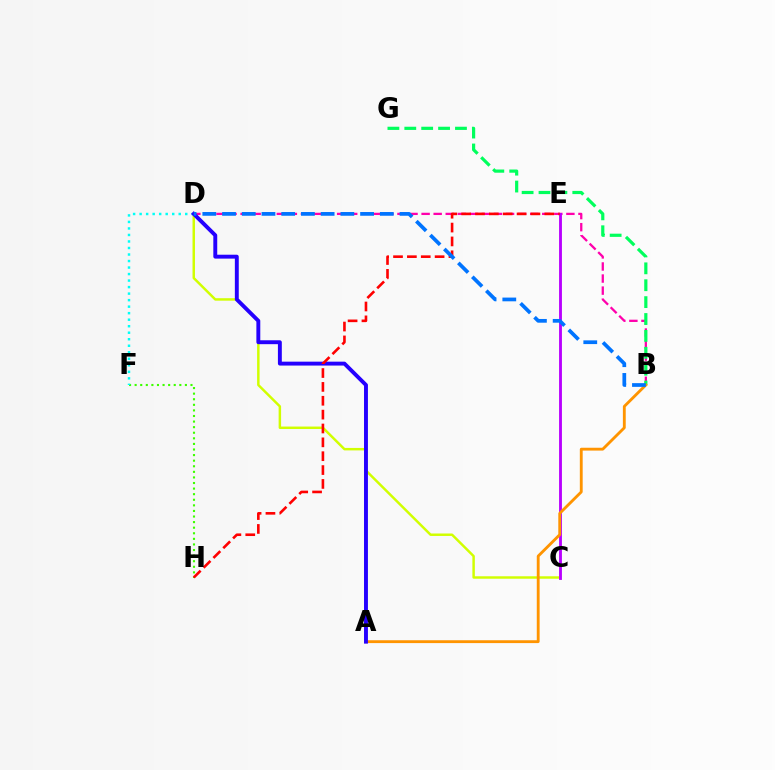{('B', 'D'): [{'color': '#ff00ac', 'line_style': 'dashed', 'thickness': 1.64}, {'color': '#0074ff', 'line_style': 'dashed', 'thickness': 2.68}], ('C', 'D'): [{'color': '#d1ff00', 'line_style': 'solid', 'thickness': 1.77}], ('F', 'H'): [{'color': '#3dff00', 'line_style': 'dotted', 'thickness': 1.52}], ('B', 'G'): [{'color': '#00ff5c', 'line_style': 'dashed', 'thickness': 2.29}], ('C', 'E'): [{'color': '#b900ff', 'line_style': 'solid', 'thickness': 2.05}], ('D', 'F'): [{'color': '#00fff6', 'line_style': 'dotted', 'thickness': 1.77}], ('A', 'B'): [{'color': '#ff9400', 'line_style': 'solid', 'thickness': 2.05}], ('A', 'D'): [{'color': '#2500ff', 'line_style': 'solid', 'thickness': 2.81}], ('E', 'H'): [{'color': '#ff0000', 'line_style': 'dashed', 'thickness': 1.88}]}